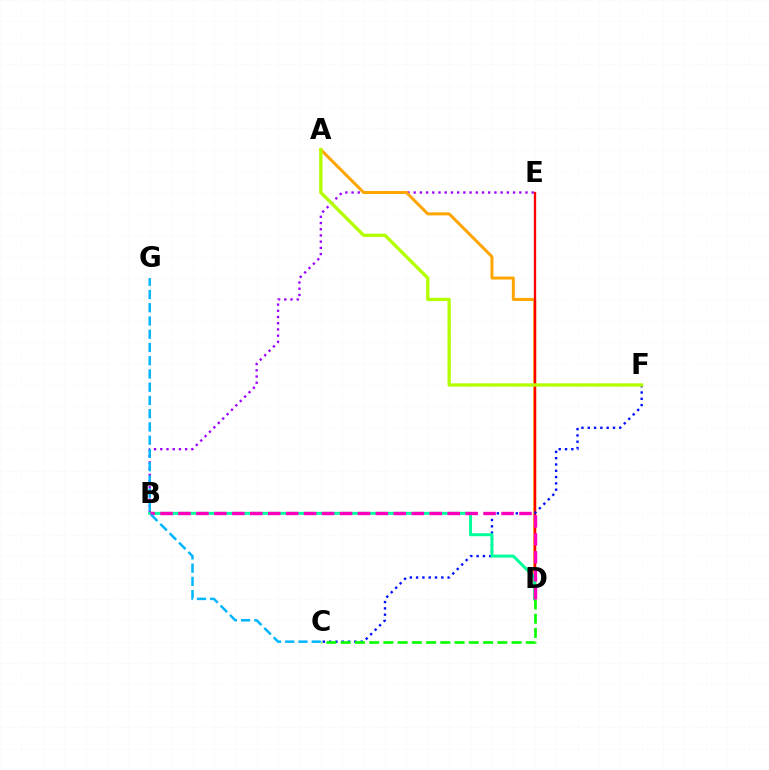{('B', 'E'): [{'color': '#9b00ff', 'line_style': 'dotted', 'thickness': 1.69}], ('A', 'D'): [{'color': '#ffa500', 'line_style': 'solid', 'thickness': 2.15}], ('D', 'E'): [{'color': '#ff0000', 'line_style': 'solid', 'thickness': 1.67}], ('C', 'F'): [{'color': '#0010ff', 'line_style': 'dotted', 'thickness': 1.71}], ('B', 'D'): [{'color': '#00ff9d', 'line_style': 'solid', 'thickness': 2.15}, {'color': '#ff00bd', 'line_style': 'dashed', 'thickness': 2.44}], ('C', 'D'): [{'color': '#08ff00', 'line_style': 'dashed', 'thickness': 1.93}], ('A', 'F'): [{'color': '#b3ff00', 'line_style': 'solid', 'thickness': 2.39}], ('C', 'G'): [{'color': '#00b5ff', 'line_style': 'dashed', 'thickness': 1.8}]}